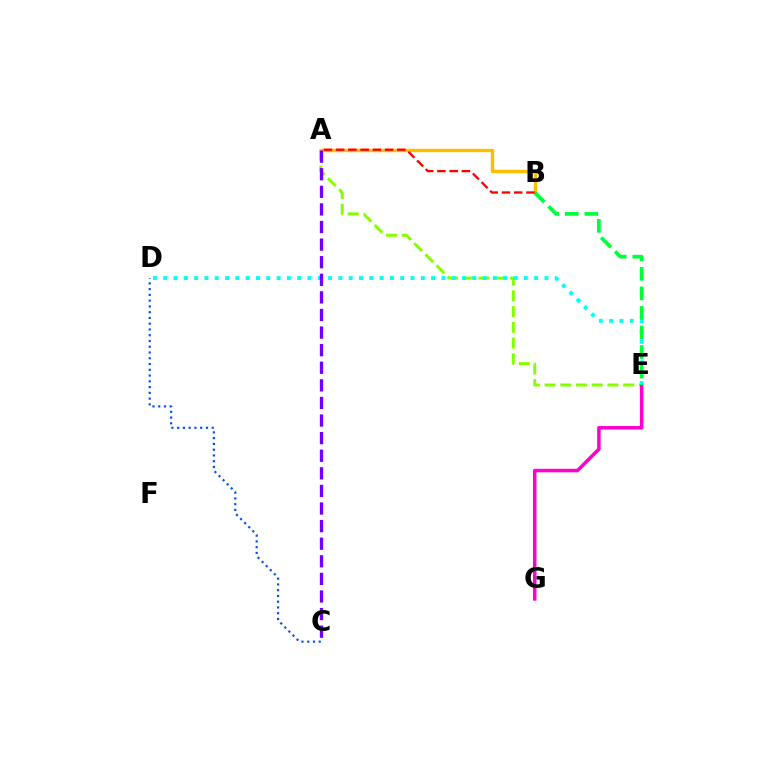{('A', 'E'): [{'color': '#84ff00', 'line_style': 'dashed', 'thickness': 2.14}], ('E', 'G'): [{'color': '#ff00cf', 'line_style': 'solid', 'thickness': 2.53}], ('A', 'B'): [{'color': '#ffbd00', 'line_style': 'solid', 'thickness': 2.43}, {'color': '#ff0000', 'line_style': 'dashed', 'thickness': 1.66}], ('D', 'E'): [{'color': '#00fff6', 'line_style': 'dotted', 'thickness': 2.8}], ('B', 'E'): [{'color': '#00ff39', 'line_style': 'dashed', 'thickness': 2.66}], ('A', 'C'): [{'color': '#7200ff', 'line_style': 'dashed', 'thickness': 2.39}], ('C', 'D'): [{'color': '#004bff', 'line_style': 'dotted', 'thickness': 1.57}]}